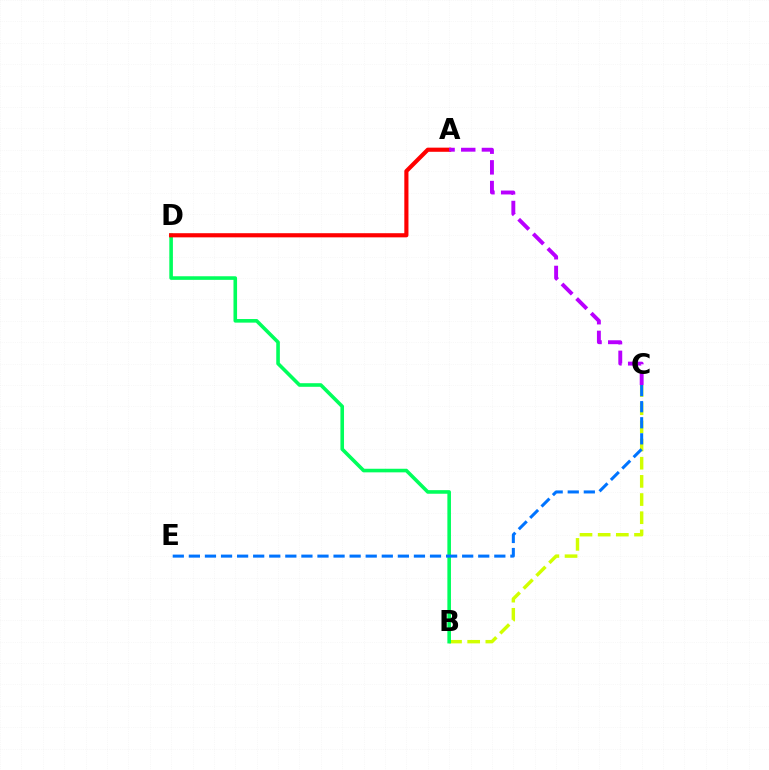{('B', 'C'): [{'color': '#d1ff00', 'line_style': 'dashed', 'thickness': 2.47}], ('B', 'D'): [{'color': '#00ff5c', 'line_style': 'solid', 'thickness': 2.59}], ('A', 'D'): [{'color': '#ff0000', 'line_style': 'solid', 'thickness': 2.98}], ('C', 'E'): [{'color': '#0074ff', 'line_style': 'dashed', 'thickness': 2.18}], ('A', 'C'): [{'color': '#b900ff', 'line_style': 'dashed', 'thickness': 2.81}]}